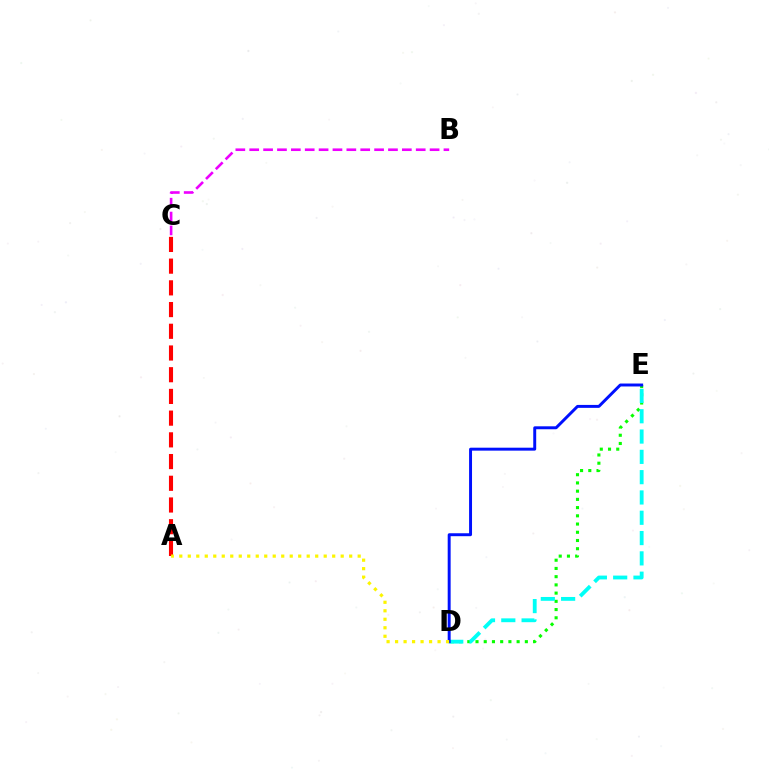{('B', 'C'): [{'color': '#ee00ff', 'line_style': 'dashed', 'thickness': 1.88}], ('D', 'E'): [{'color': '#08ff00', 'line_style': 'dotted', 'thickness': 2.23}, {'color': '#00fff6', 'line_style': 'dashed', 'thickness': 2.76}, {'color': '#0010ff', 'line_style': 'solid', 'thickness': 2.12}], ('A', 'C'): [{'color': '#ff0000', 'line_style': 'dashed', 'thickness': 2.95}], ('A', 'D'): [{'color': '#fcf500', 'line_style': 'dotted', 'thickness': 2.31}]}